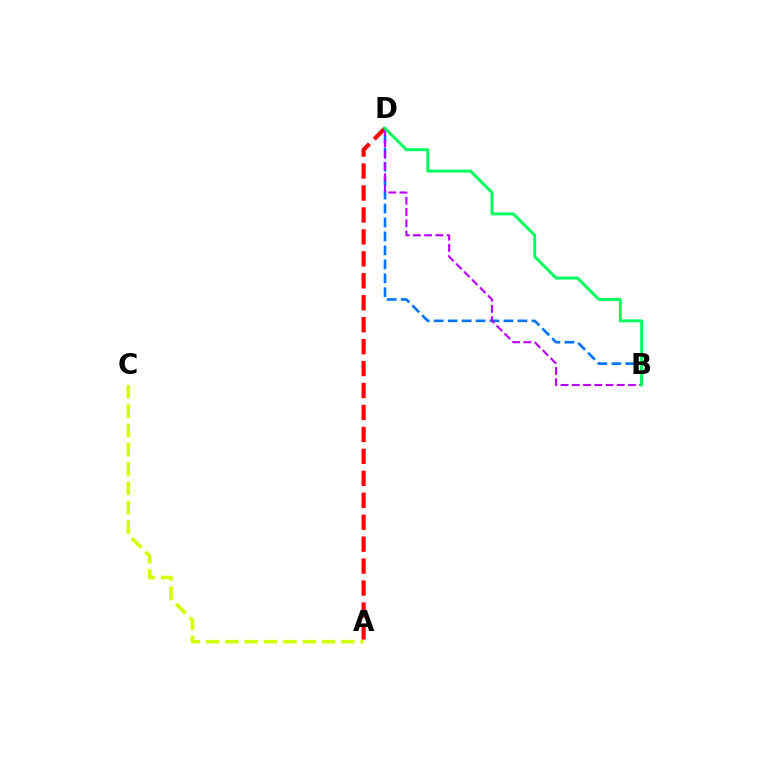{('A', 'D'): [{'color': '#ff0000', 'line_style': 'dashed', 'thickness': 2.98}], ('B', 'D'): [{'color': '#0074ff', 'line_style': 'dashed', 'thickness': 1.9}, {'color': '#b900ff', 'line_style': 'dashed', 'thickness': 1.53}, {'color': '#00ff5c', 'line_style': 'solid', 'thickness': 2.11}], ('A', 'C'): [{'color': '#d1ff00', 'line_style': 'dashed', 'thickness': 2.62}]}